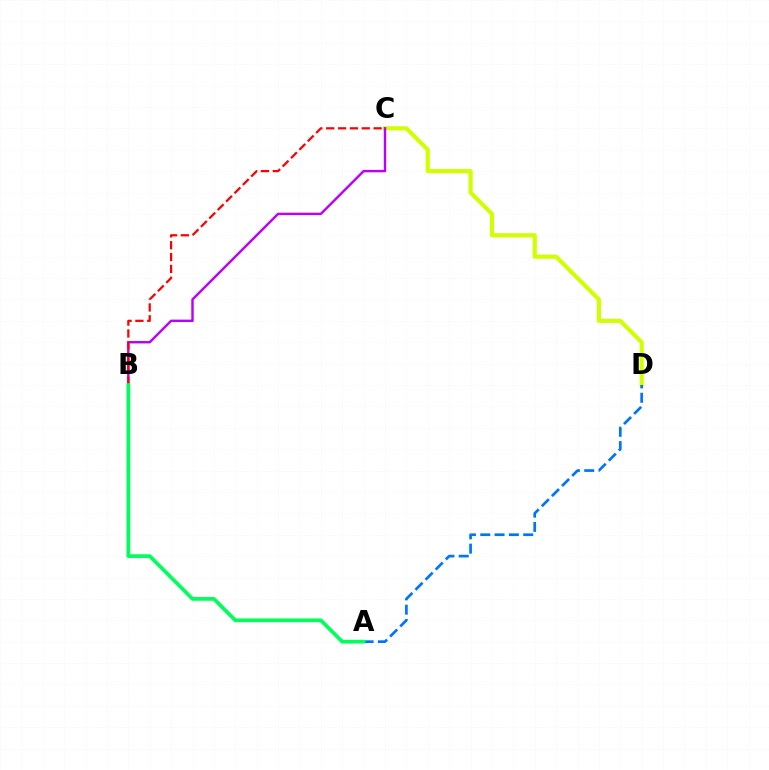{('C', 'D'): [{'color': '#d1ff00', 'line_style': 'solid', 'thickness': 3.0}], ('A', 'D'): [{'color': '#0074ff', 'line_style': 'dashed', 'thickness': 1.94}], ('B', 'C'): [{'color': '#b900ff', 'line_style': 'solid', 'thickness': 1.74}, {'color': '#ff0000', 'line_style': 'dashed', 'thickness': 1.61}], ('A', 'B'): [{'color': '#00ff5c', 'line_style': 'solid', 'thickness': 2.69}]}